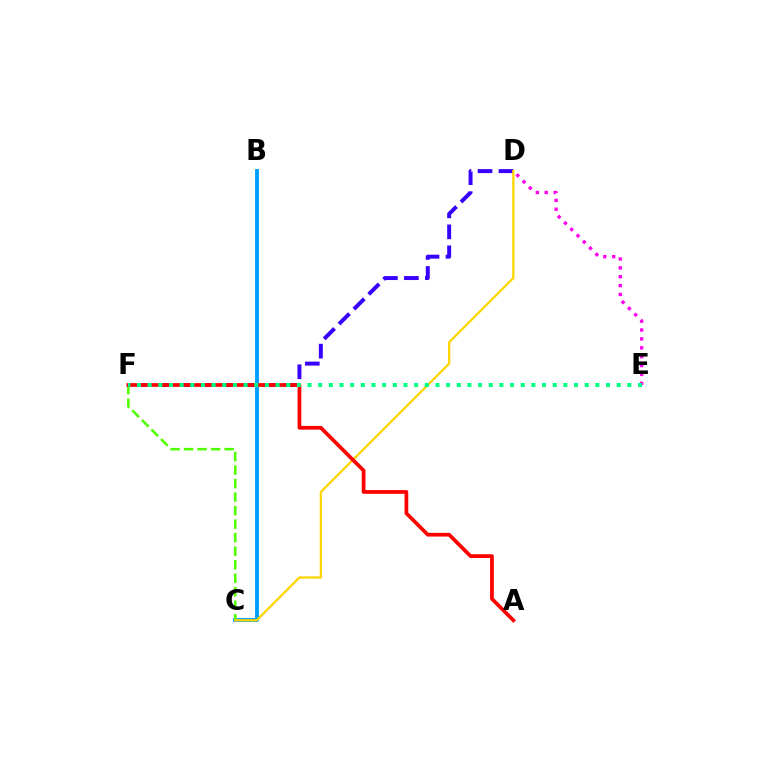{('B', 'C'): [{'color': '#009eff', 'line_style': 'solid', 'thickness': 2.79}], ('C', 'F'): [{'color': '#4fff00', 'line_style': 'dashed', 'thickness': 1.84}], ('D', 'F'): [{'color': '#3700ff', 'line_style': 'dashed', 'thickness': 2.85}], ('C', 'D'): [{'color': '#ffd500', 'line_style': 'solid', 'thickness': 1.63}], ('D', 'E'): [{'color': '#ff00ed', 'line_style': 'dotted', 'thickness': 2.41}], ('A', 'F'): [{'color': '#ff0000', 'line_style': 'solid', 'thickness': 2.68}], ('E', 'F'): [{'color': '#00ff86', 'line_style': 'dotted', 'thickness': 2.9}]}